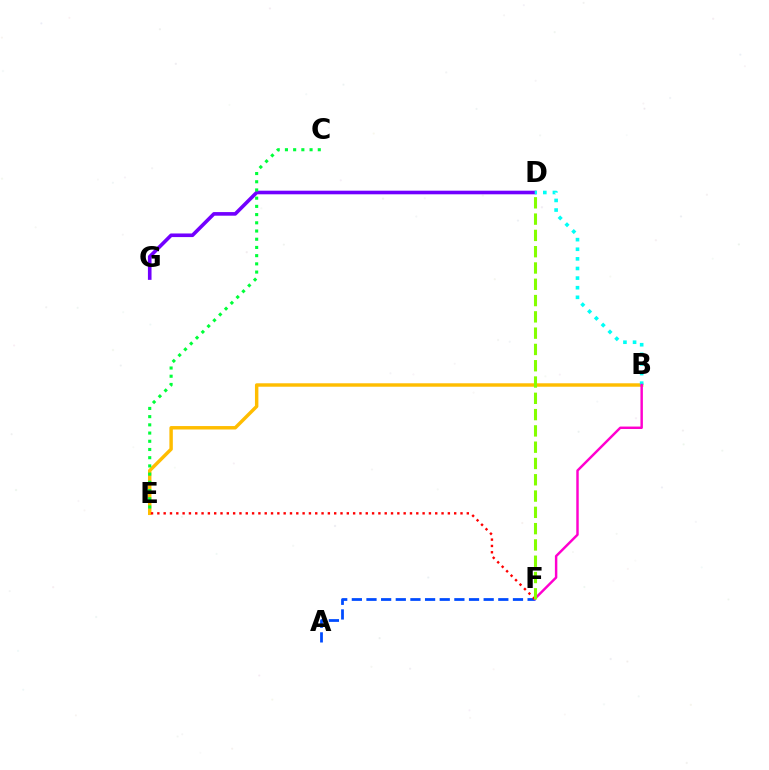{('D', 'G'): [{'color': '#7200ff', 'line_style': 'solid', 'thickness': 2.6}], ('A', 'F'): [{'color': '#004bff', 'line_style': 'dashed', 'thickness': 1.99}], ('B', 'E'): [{'color': '#ffbd00', 'line_style': 'solid', 'thickness': 2.47}], ('C', 'E'): [{'color': '#00ff39', 'line_style': 'dotted', 'thickness': 2.23}], ('B', 'D'): [{'color': '#00fff6', 'line_style': 'dotted', 'thickness': 2.61}], ('B', 'F'): [{'color': '#ff00cf', 'line_style': 'solid', 'thickness': 1.76}], ('E', 'F'): [{'color': '#ff0000', 'line_style': 'dotted', 'thickness': 1.72}], ('D', 'F'): [{'color': '#84ff00', 'line_style': 'dashed', 'thickness': 2.21}]}